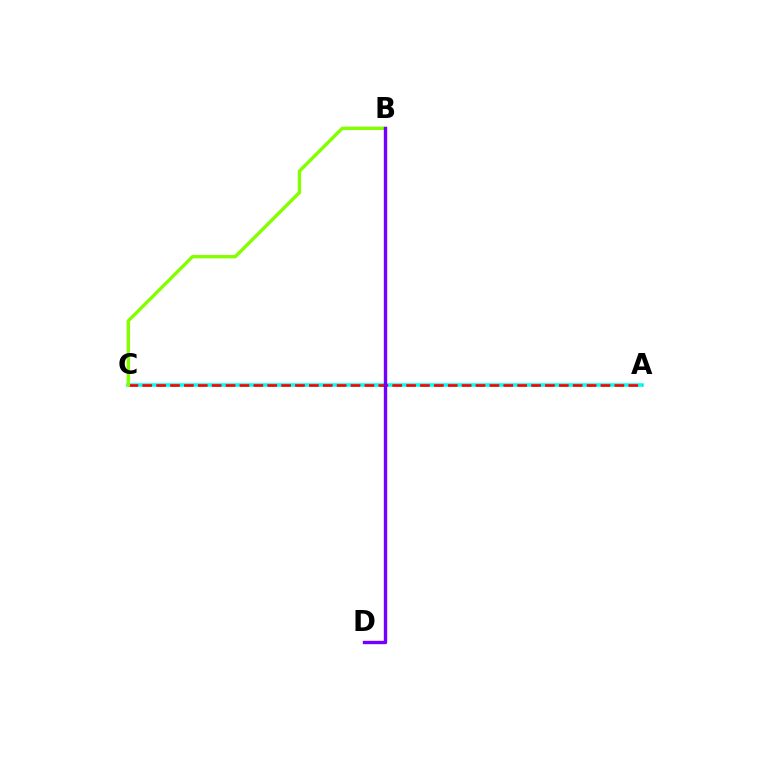{('A', 'C'): [{'color': '#00fff6', 'line_style': 'solid', 'thickness': 2.58}, {'color': '#ff0000', 'line_style': 'dashed', 'thickness': 1.89}], ('B', 'C'): [{'color': '#84ff00', 'line_style': 'solid', 'thickness': 2.43}], ('B', 'D'): [{'color': '#7200ff', 'line_style': 'solid', 'thickness': 2.44}]}